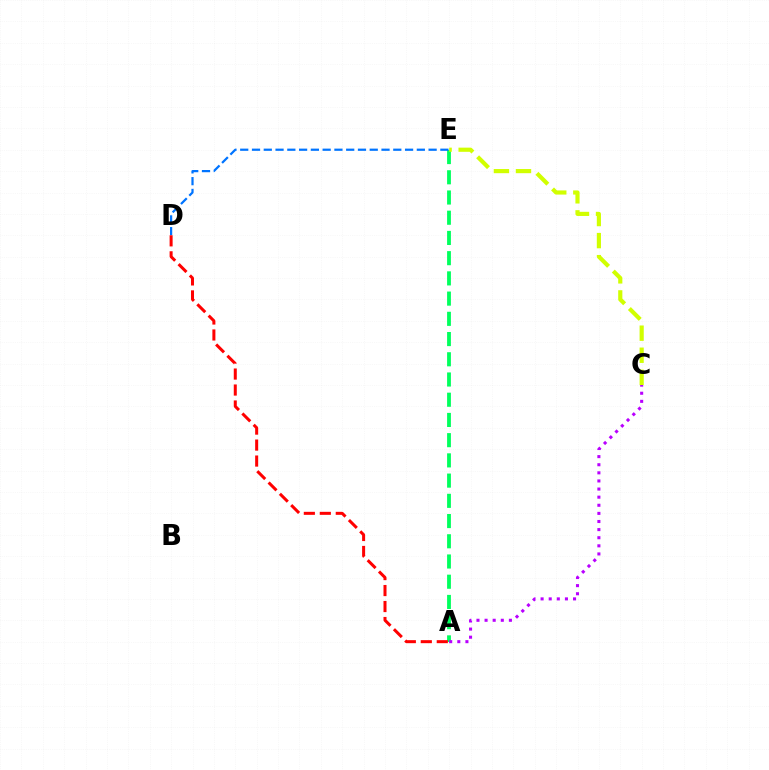{('A', 'E'): [{'color': '#00ff5c', 'line_style': 'dashed', 'thickness': 2.75}], ('C', 'E'): [{'color': '#d1ff00', 'line_style': 'dashed', 'thickness': 3.0}], ('D', 'E'): [{'color': '#0074ff', 'line_style': 'dashed', 'thickness': 1.6}], ('A', 'D'): [{'color': '#ff0000', 'line_style': 'dashed', 'thickness': 2.17}], ('A', 'C'): [{'color': '#b900ff', 'line_style': 'dotted', 'thickness': 2.2}]}